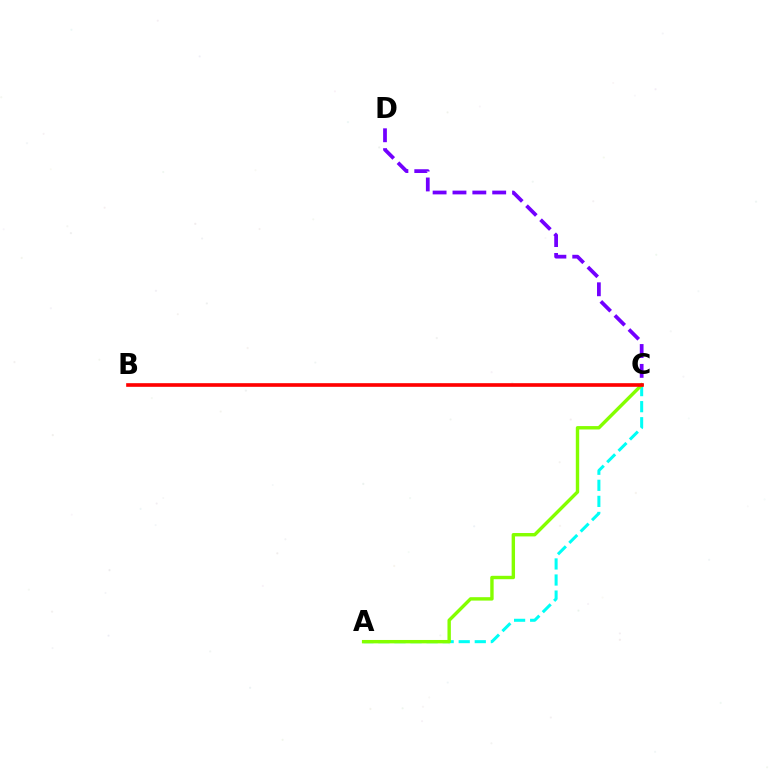{('A', 'C'): [{'color': '#00fff6', 'line_style': 'dashed', 'thickness': 2.18}, {'color': '#84ff00', 'line_style': 'solid', 'thickness': 2.45}], ('C', 'D'): [{'color': '#7200ff', 'line_style': 'dashed', 'thickness': 2.7}], ('B', 'C'): [{'color': '#ff0000', 'line_style': 'solid', 'thickness': 2.62}]}